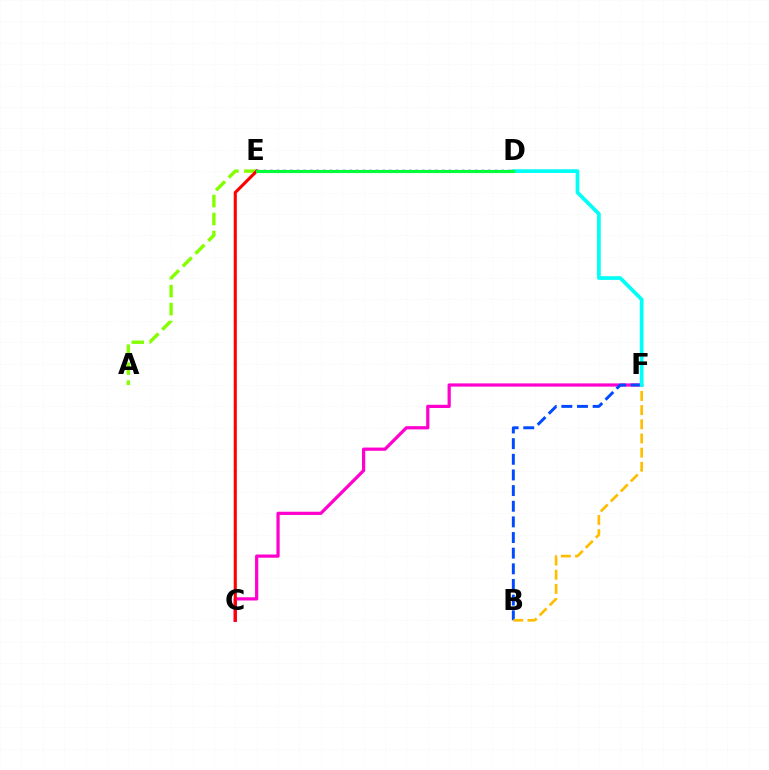{('D', 'E'): [{'color': '#7200ff', 'line_style': 'dotted', 'thickness': 1.79}, {'color': '#00ff39', 'line_style': 'solid', 'thickness': 2.25}], ('C', 'F'): [{'color': '#ff00cf', 'line_style': 'solid', 'thickness': 2.32}], ('B', 'F'): [{'color': '#004bff', 'line_style': 'dashed', 'thickness': 2.13}, {'color': '#ffbd00', 'line_style': 'dashed', 'thickness': 1.93}], ('A', 'E'): [{'color': '#84ff00', 'line_style': 'dashed', 'thickness': 2.44}], ('C', 'E'): [{'color': '#ff0000', 'line_style': 'solid', 'thickness': 2.24}], ('D', 'F'): [{'color': '#00fff6', 'line_style': 'solid', 'thickness': 2.68}]}